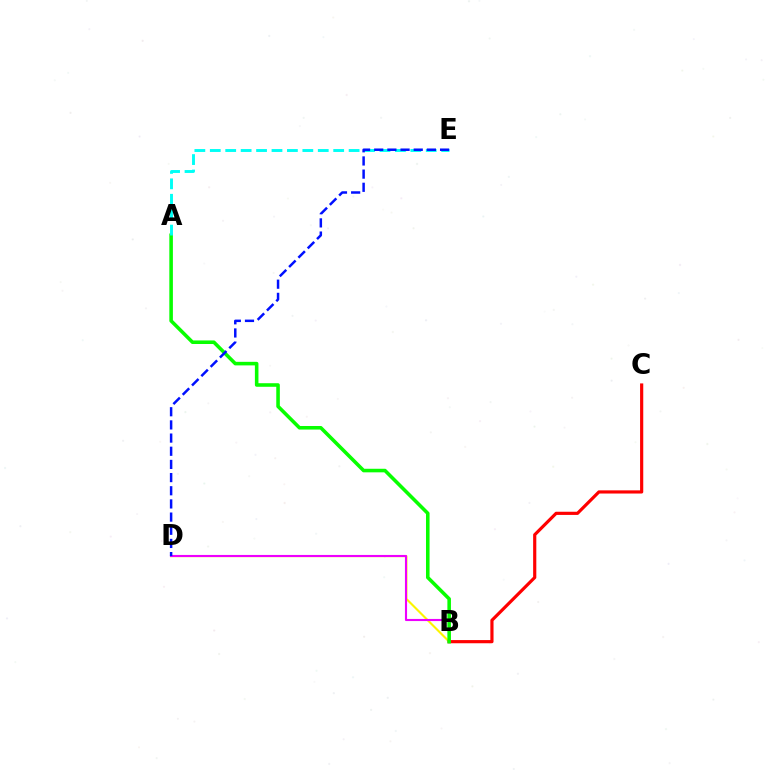{('B', 'D'): [{'color': '#fcf500', 'line_style': 'solid', 'thickness': 1.52}, {'color': '#ee00ff', 'line_style': 'solid', 'thickness': 1.52}], ('B', 'C'): [{'color': '#ff0000', 'line_style': 'solid', 'thickness': 2.28}], ('A', 'B'): [{'color': '#08ff00', 'line_style': 'solid', 'thickness': 2.57}], ('A', 'E'): [{'color': '#00fff6', 'line_style': 'dashed', 'thickness': 2.1}], ('D', 'E'): [{'color': '#0010ff', 'line_style': 'dashed', 'thickness': 1.79}]}